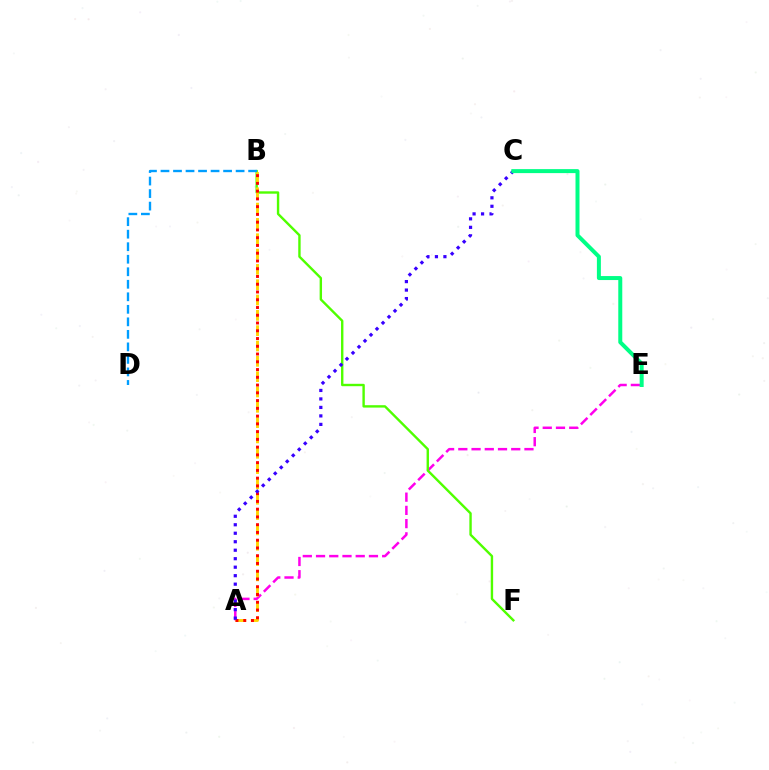{('A', 'E'): [{'color': '#ff00ed', 'line_style': 'dashed', 'thickness': 1.8}], ('B', 'F'): [{'color': '#4fff00', 'line_style': 'solid', 'thickness': 1.72}], ('A', 'B'): [{'color': '#ffd500', 'line_style': 'dashed', 'thickness': 2.08}, {'color': '#ff0000', 'line_style': 'dotted', 'thickness': 2.11}], ('A', 'C'): [{'color': '#3700ff', 'line_style': 'dotted', 'thickness': 2.31}], ('C', 'E'): [{'color': '#00ff86', 'line_style': 'solid', 'thickness': 2.87}], ('B', 'D'): [{'color': '#009eff', 'line_style': 'dashed', 'thickness': 1.7}]}